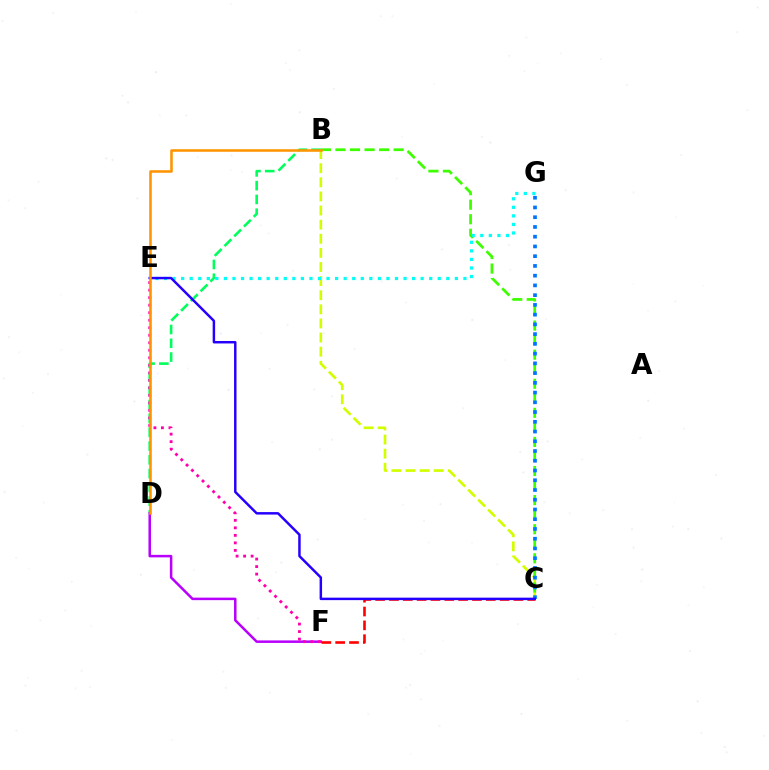{('B', 'C'): [{'color': '#d1ff00', 'line_style': 'dashed', 'thickness': 1.92}, {'color': '#3dff00', 'line_style': 'dashed', 'thickness': 1.98}], ('B', 'D'): [{'color': '#00ff5c', 'line_style': 'dashed', 'thickness': 1.87}, {'color': '#ff9400', 'line_style': 'solid', 'thickness': 1.84}], ('D', 'F'): [{'color': '#b900ff', 'line_style': 'solid', 'thickness': 1.81}], ('E', 'F'): [{'color': '#ff00ac', 'line_style': 'dotted', 'thickness': 2.04}], ('C', 'F'): [{'color': '#ff0000', 'line_style': 'dashed', 'thickness': 1.88}], ('C', 'G'): [{'color': '#0074ff', 'line_style': 'dotted', 'thickness': 2.65}], ('E', 'G'): [{'color': '#00fff6', 'line_style': 'dotted', 'thickness': 2.32}], ('C', 'E'): [{'color': '#2500ff', 'line_style': 'solid', 'thickness': 1.78}]}